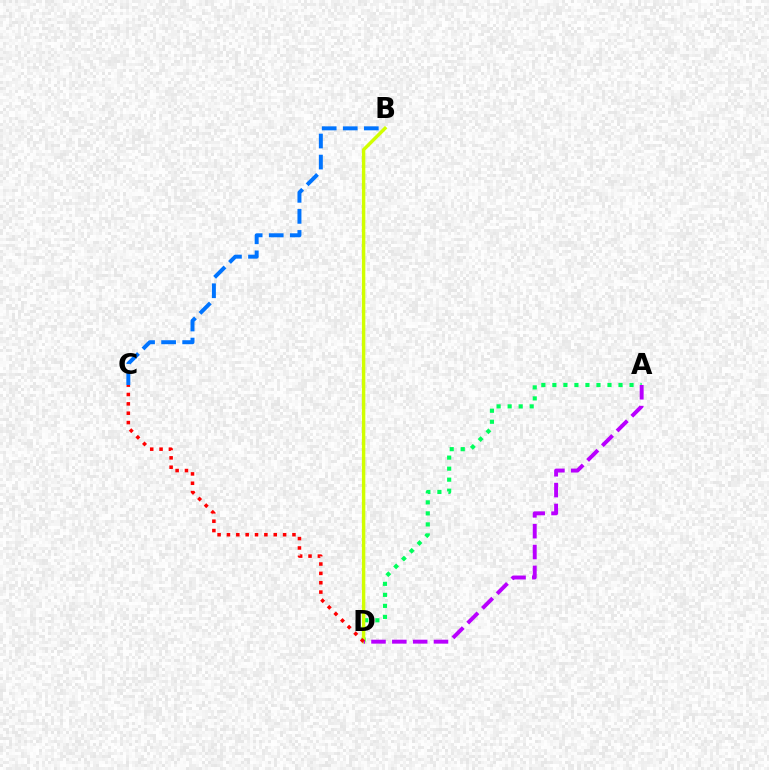{('A', 'D'): [{'color': '#00ff5c', 'line_style': 'dotted', 'thickness': 2.99}, {'color': '#b900ff', 'line_style': 'dashed', 'thickness': 2.83}], ('B', 'C'): [{'color': '#0074ff', 'line_style': 'dashed', 'thickness': 2.86}], ('B', 'D'): [{'color': '#d1ff00', 'line_style': 'solid', 'thickness': 2.46}], ('C', 'D'): [{'color': '#ff0000', 'line_style': 'dotted', 'thickness': 2.54}]}